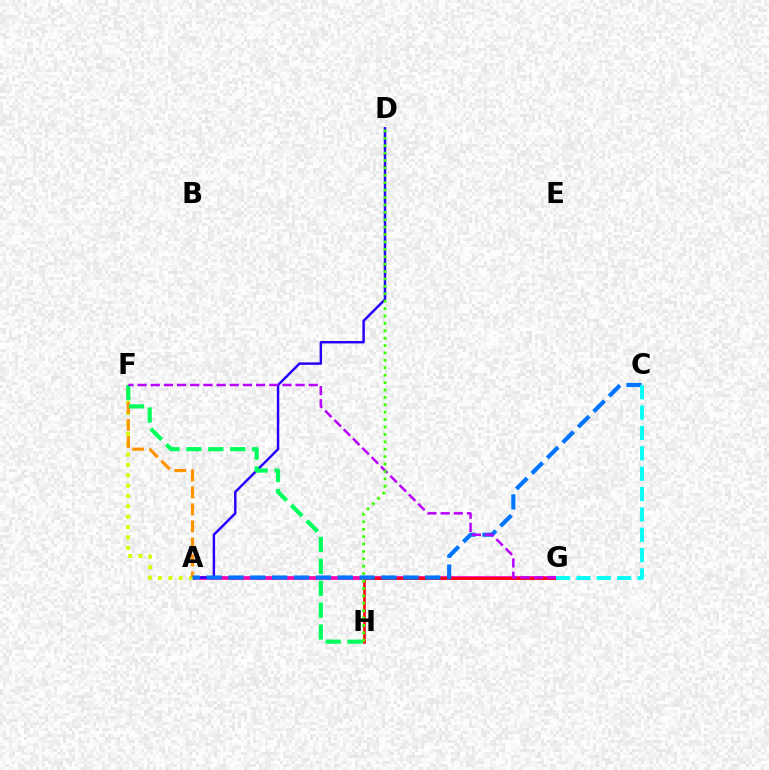{('A', 'G'): [{'color': '#ff00ac', 'line_style': 'solid', 'thickness': 2.65}], ('A', 'D'): [{'color': '#2500ff', 'line_style': 'solid', 'thickness': 1.76}], ('A', 'F'): [{'color': '#d1ff00', 'line_style': 'dotted', 'thickness': 2.82}, {'color': '#ff9400', 'line_style': 'dashed', 'thickness': 2.31}], ('G', 'H'): [{'color': '#ff0000', 'line_style': 'solid', 'thickness': 1.83}], ('A', 'C'): [{'color': '#0074ff', 'line_style': 'dashed', 'thickness': 2.97}], ('F', 'H'): [{'color': '#00ff5c', 'line_style': 'dashed', 'thickness': 2.98}], ('F', 'G'): [{'color': '#b900ff', 'line_style': 'dashed', 'thickness': 1.79}], ('C', 'G'): [{'color': '#00fff6', 'line_style': 'dashed', 'thickness': 2.77}], ('D', 'H'): [{'color': '#3dff00', 'line_style': 'dotted', 'thickness': 2.01}]}